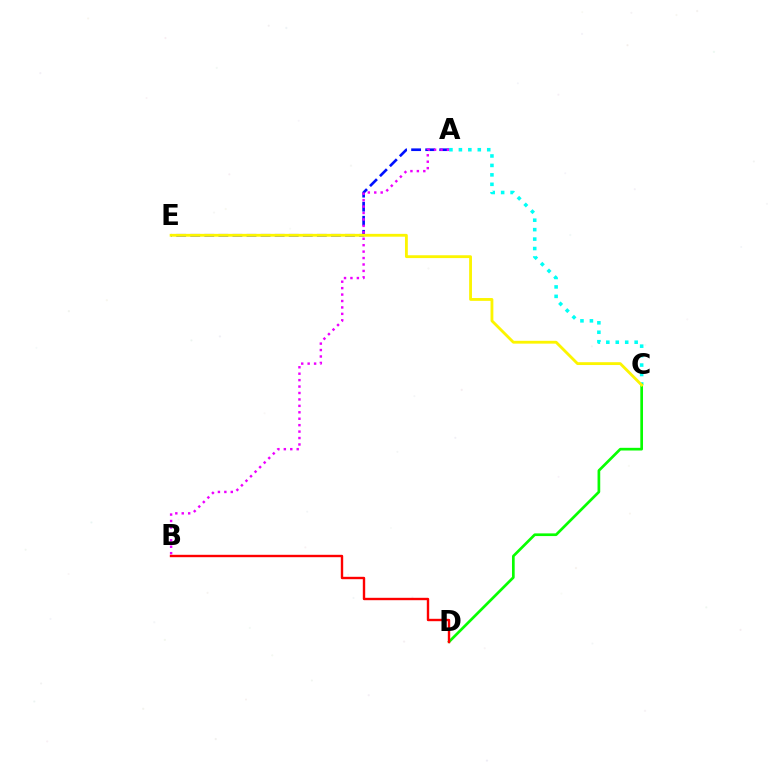{('A', 'E'): [{'color': '#0010ff', 'line_style': 'dashed', 'thickness': 1.91}], ('A', 'C'): [{'color': '#00fff6', 'line_style': 'dotted', 'thickness': 2.57}], ('C', 'D'): [{'color': '#08ff00', 'line_style': 'solid', 'thickness': 1.94}], ('A', 'B'): [{'color': '#ee00ff', 'line_style': 'dotted', 'thickness': 1.75}], ('B', 'D'): [{'color': '#ff0000', 'line_style': 'solid', 'thickness': 1.72}], ('C', 'E'): [{'color': '#fcf500', 'line_style': 'solid', 'thickness': 2.04}]}